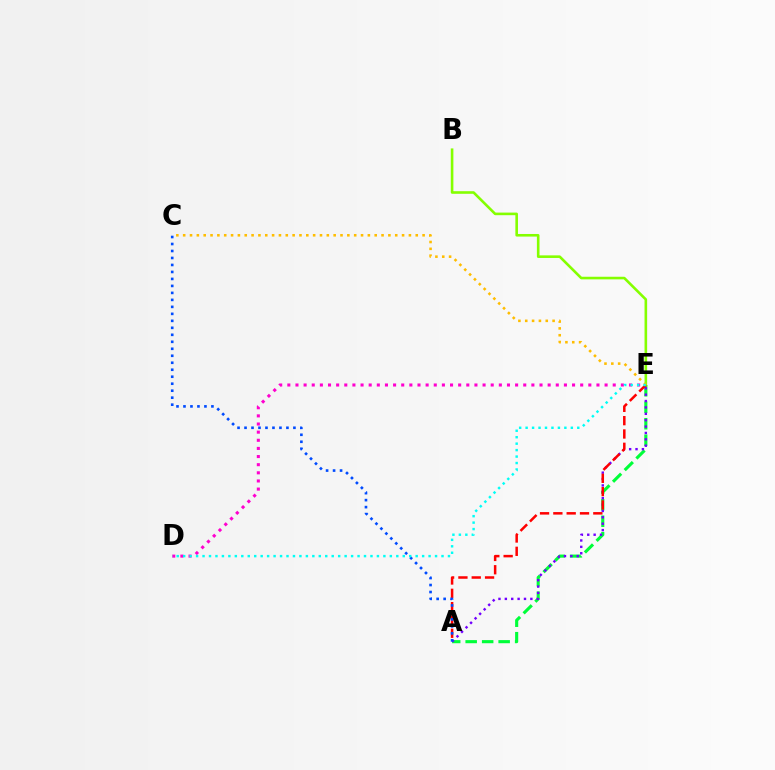{('A', 'E'): [{'color': '#00ff39', 'line_style': 'dashed', 'thickness': 2.24}, {'color': '#7200ff', 'line_style': 'dotted', 'thickness': 1.73}, {'color': '#ff0000', 'line_style': 'dashed', 'thickness': 1.81}], ('D', 'E'): [{'color': '#ff00cf', 'line_style': 'dotted', 'thickness': 2.21}, {'color': '#00fff6', 'line_style': 'dotted', 'thickness': 1.75}], ('B', 'E'): [{'color': '#84ff00', 'line_style': 'solid', 'thickness': 1.87}], ('A', 'C'): [{'color': '#004bff', 'line_style': 'dotted', 'thickness': 1.9}], ('C', 'E'): [{'color': '#ffbd00', 'line_style': 'dotted', 'thickness': 1.86}]}